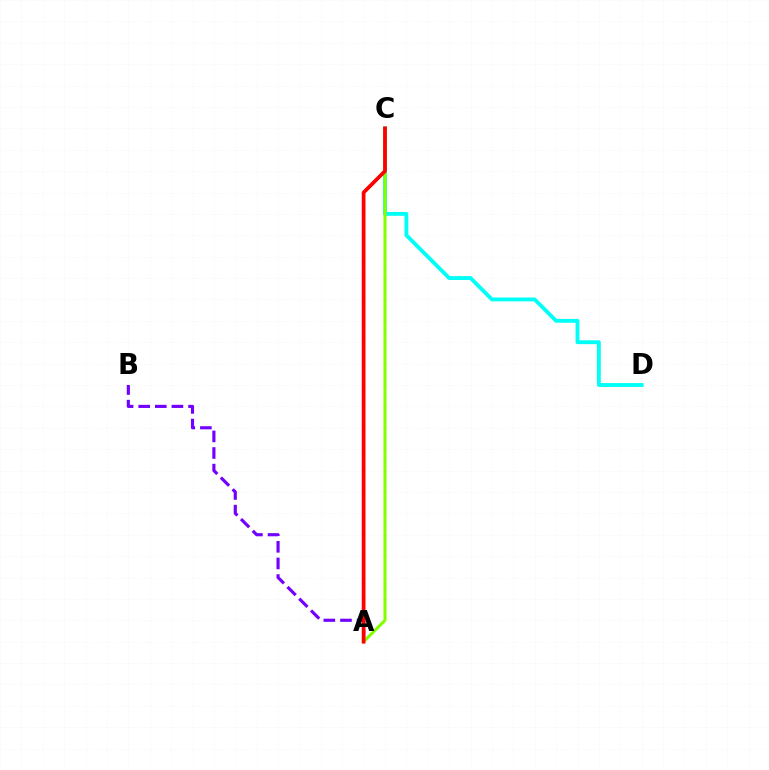{('A', 'B'): [{'color': '#7200ff', 'line_style': 'dashed', 'thickness': 2.26}], ('C', 'D'): [{'color': '#00fff6', 'line_style': 'solid', 'thickness': 2.77}], ('A', 'C'): [{'color': '#84ff00', 'line_style': 'solid', 'thickness': 2.2}, {'color': '#ff0000', 'line_style': 'solid', 'thickness': 2.69}]}